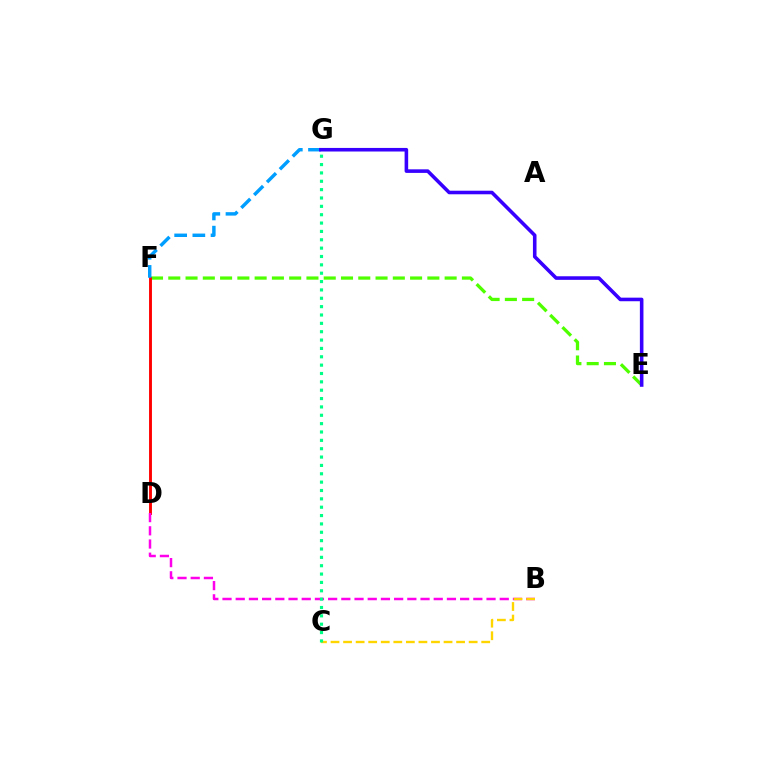{('E', 'F'): [{'color': '#4fff00', 'line_style': 'dashed', 'thickness': 2.35}], ('D', 'F'): [{'color': '#ff0000', 'line_style': 'solid', 'thickness': 2.09}], ('F', 'G'): [{'color': '#009eff', 'line_style': 'dashed', 'thickness': 2.47}], ('B', 'D'): [{'color': '#ff00ed', 'line_style': 'dashed', 'thickness': 1.79}], ('B', 'C'): [{'color': '#ffd500', 'line_style': 'dashed', 'thickness': 1.71}], ('E', 'G'): [{'color': '#3700ff', 'line_style': 'solid', 'thickness': 2.57}], ('C', 'G'): [{'color': '#00ff86', 'line_style': 'dotted', 'thickness': 2.27}]}